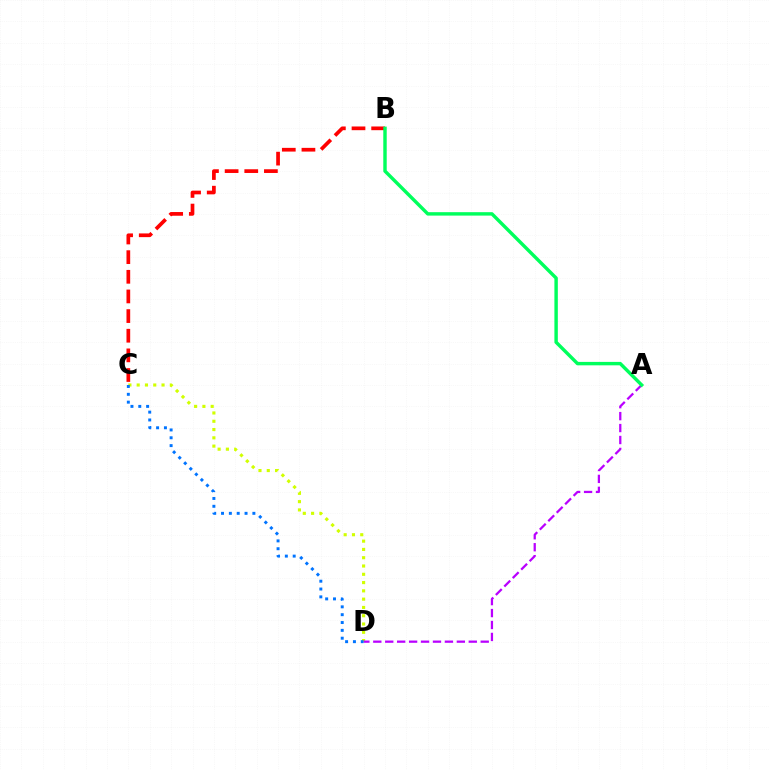{('C', 'D'): [{'color': '#d1ff00', 'line_style': 'dotted', 'thickness': 2.25}, {'color': '#0074ff', 'line_style': 'dotted', 'thickness': 2.13}], ('B', 'C'): [{'color': '#ff0000', 'line_style': 'dashed', 'thickness': 2.67}], ('A', 'D'): [{'color': '#b900ff', 'line_style': 'dashed', 'thickness': 1.62}], ('A', 'B'): [{'color': '#00ff5c', 'line_style': 'solid', 'thickness': 2.47}]}